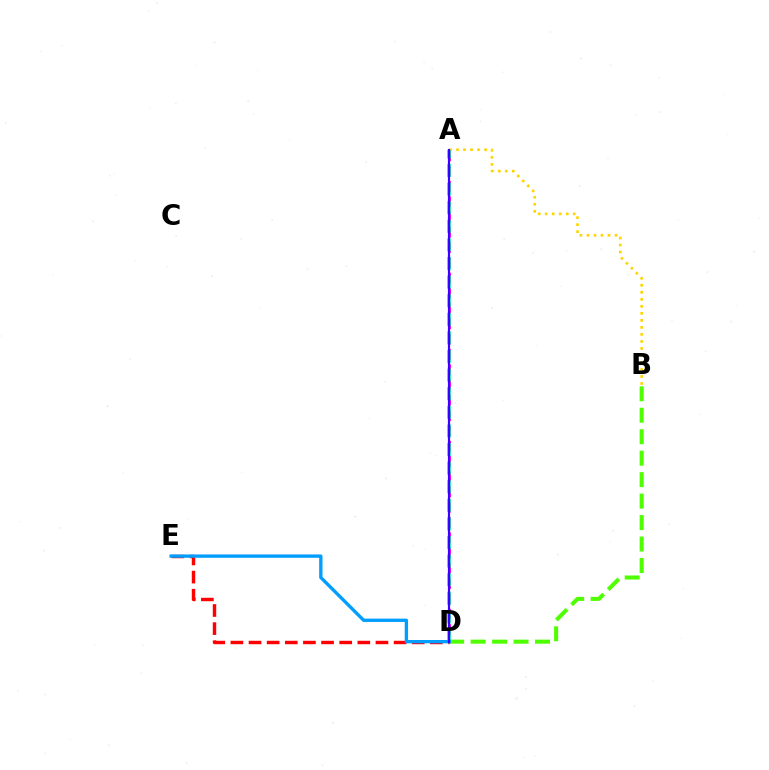{('B', 'D'): [{'color': '#4fff00', 'line_style': 'dashed', 'thickness': 2.92}], ('D', 'E'): [{'color': '#ff0000', 'line_style': 'dashed', 'thickness': 2.46}, {'color': '#009eff', 'line_style': 'solid', 'thickness': 2.4}], ('A', 'B'): [{'color': '#ffd500', 'line_style': 'dotted', 'thickness': 1.91}], ('A', 'D'): [{'color': '#ff00ed', 'line_style': 'dashed', 'thickness': 2.08}, {'color': '#00ff86', 'line_style': 'dashed', 'thickness': 2.53}, {'color': '#3700ff', 'line_style': 'solid', 'thickness': 1.58}]}